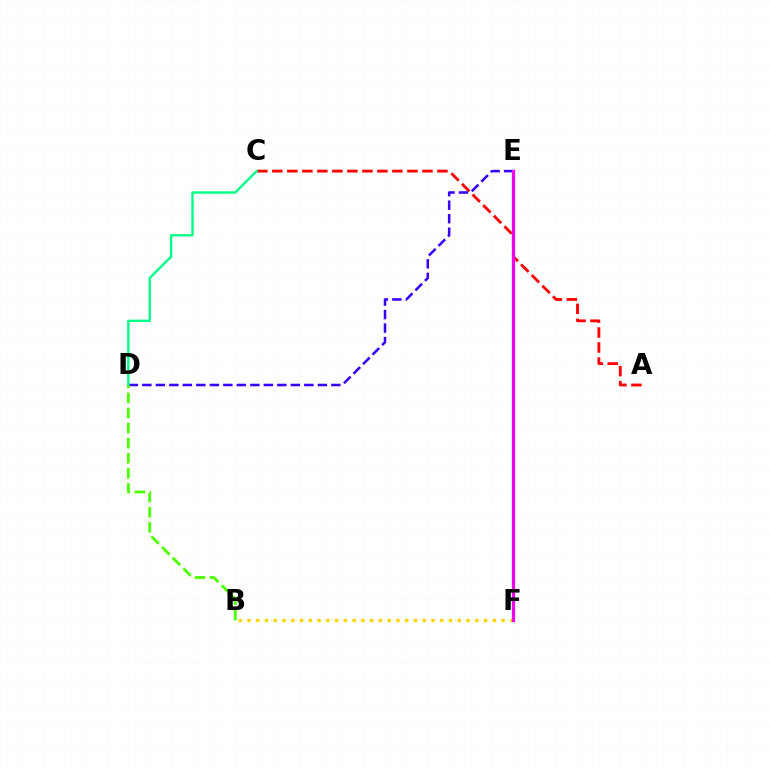{('B', 'F'): [{'color': '#ffd500', 'line_style': 'dotted', 'thickness': 2.38}], ('A', 'C'): [{'color': '#ff0000', 'line_style': 'dashed', 'thickness': 2.04}], ('D', 'E'): [{'color': '#3700ff', 'line_style': 'dashed', 'thickness': 1.83}], ('C', 'D'): [{'color': '#00ff86', 'line_style': 'solid', 'thickness': 1.71}], ('E', 'F'): [{'color': '#009eff', 'line_style': 'solid', 'thickness': 2.37}, {'color': '#ff00ed', 'line_style': 'solid', 'thickness': 2.2}], ('B', 'D'): [{'color': '#4fff00', 'line_style': 'dashed', 'thickness': 2.05}]}